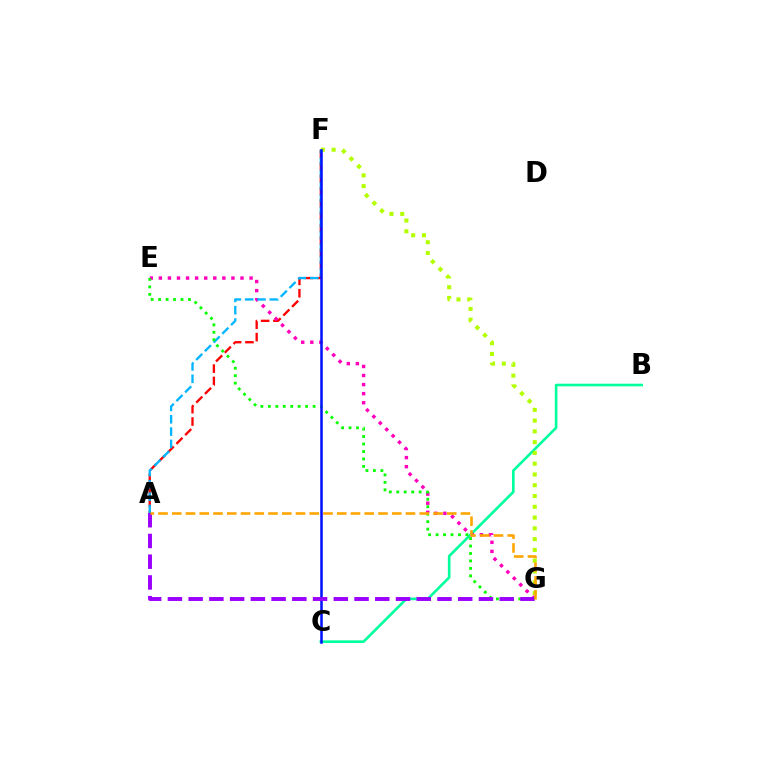{('B', 'C'): [{'color': '#00ff9d', 'line_style': 'solid', 'thickness': 1.89}], ('A', 'F'): [{'color': '#ff0000', 'line_style': 'dashed', 'thickness': 1.68}, {'color': '#00b5ff', 'line_style': 'dashed', 'thickness': 1.67}], ('E', 'G'): [{'color': '#ff00bd', 'line_style': 'dotted', 'thickness': 2.47}, {'color': '#08ff00', 'line_style': 'dotted', 'thickness': 2.03}], ('F', 'G'): [{'color': '#b3ff00', 'line_style': 'dotted', 'thickness': 2.93}], ('C', 'F'): [{'color': '#0010ff', 'line_style': 'solid', 'thickness': 1.81}], ('A', 'G'): [{'color': '#9b00ff', 'line_style': 'dashed', 'thickness': 2.82}, {'color': '#ffa500', 'line_style': 'dashed', 'thickness': 1.87}]}